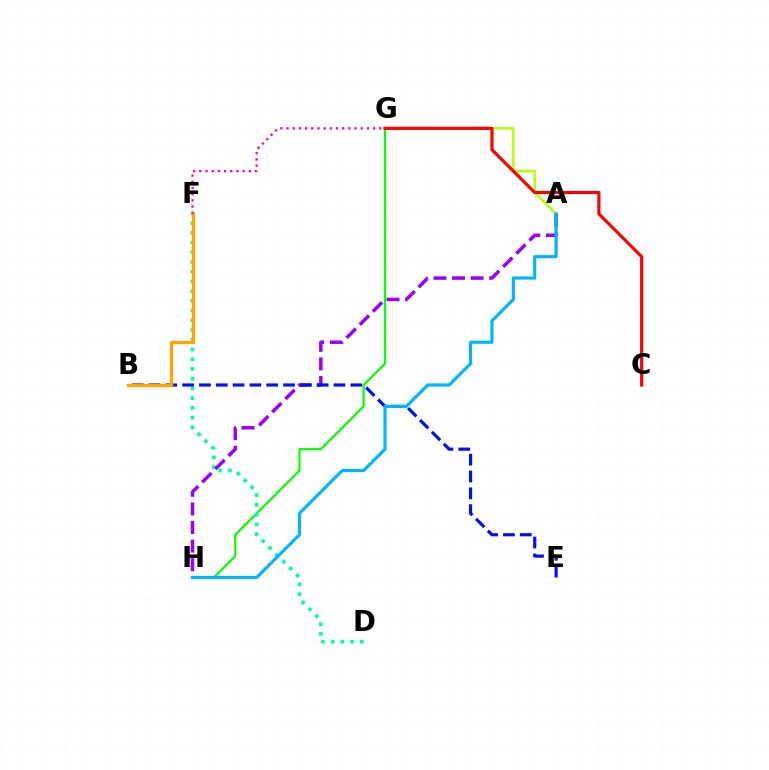{('G', 'H'): [{'color': '#08ff00', 'line_style': 'solid', 'thickness': 1.6}], ('A', 'G'): [{'color': '#b3ff00', 'line_style': 'solid', 'thickness': 1.75}], ('D', 'F'): [{'color': '#00ff9d', 'line_style': 'dotted', 'thickness': 2.64}], ('A', 'H'): [{'color': '#9b00ff', 'line_style': 'dashed', 'thickness': 2.53}, {'color': '#00b5ff', 'line_style': 'solid', 'thickness': 2.27}], ('B', 'E'): [{'color': '#0010ff', 'line_style': 'dashed', 'thickness': 2.28}], ('B', 'F'): [{'color': '#ffa500', 'line_style': 'solid', 'thickness': 2.39}], ('C', 'G'): [{'color': '#ff0000', 'line_style': 'solid', 'thickness': 2.29}], ('F', 'G'): [{'color': '#ff00bd', 'line_style': 'dotted', 'thickness': 1.68}]}